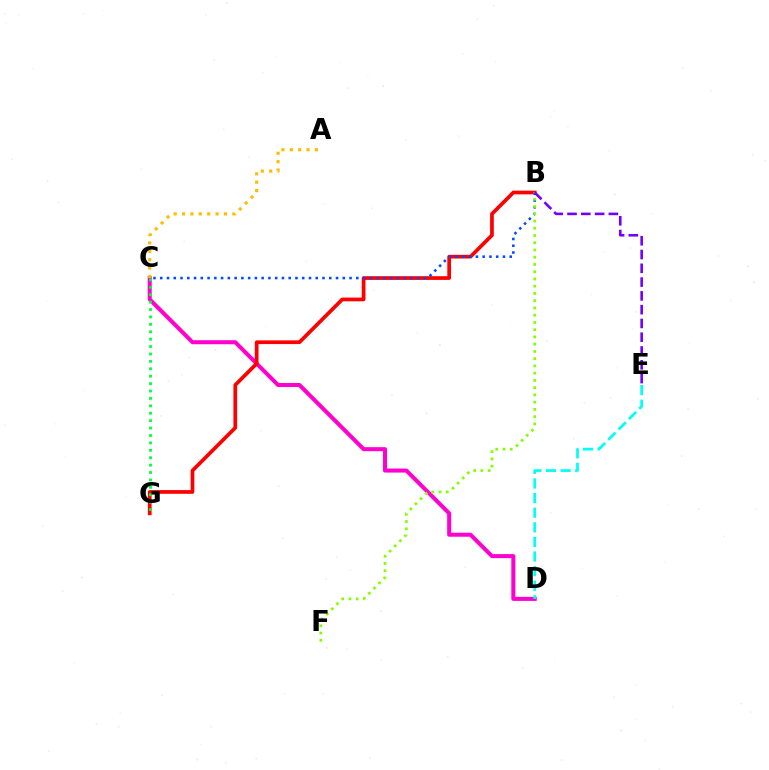{('C', 'D'): [{'color': '#ff00cf', 'line_style': 'solid', 'thickness': 2.9}], ('B', 'G'): [{'color': '#ff0000', 'line_style': 'solid', 'thickness': 2.67}], ('D', 'E'): [{'color': '#00fff6', 'line_style': 'dashed', 'thickness': 1.98}], ('B', 'C'): [{'color': '#004bff', 'line_style': 'dotted', 'thickness': 1.84}], ('C', 'G'): [{'color': '#00ff39', 'line_style': 'dotted', 'thickness': 2.01}], ('B', 'F'): [{'color': '#84ff00', 'line_style': 'dotted', 'thickness': 1.97}], ('B', 'E'): [{'color': '#7200ff', 'line_style': 'dashed', 'thickness': 1.87}], ('A', 'C'): [{'color': '#ffbd00', 'line_style': 'dotted', 'thickness': 2.28}]}